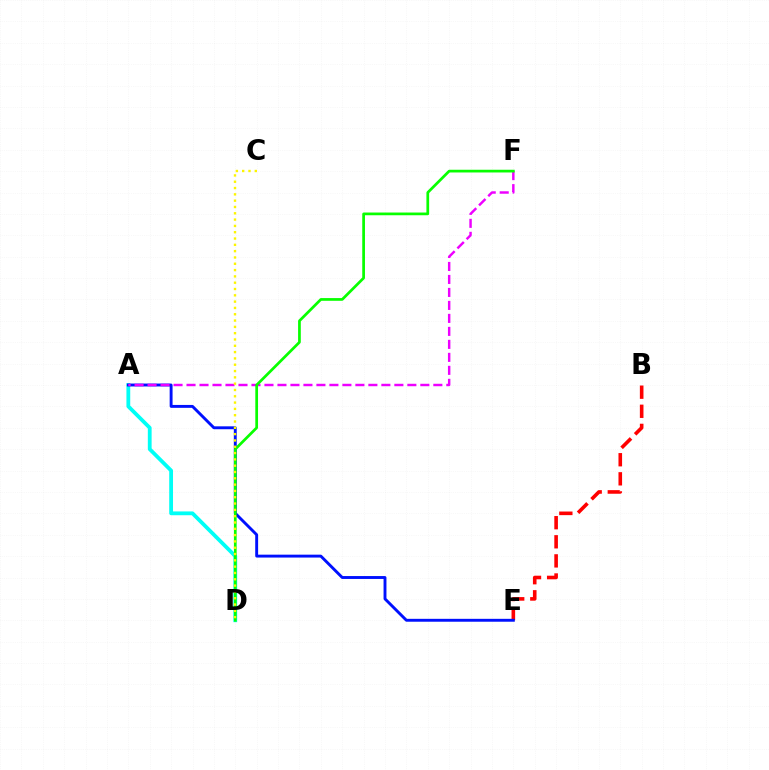{('A', 'D'): [{'color': '#00fff6', 'line_style': 'solid', 'thickness': 2.73}], ('B', 'E'): [{'color': '#ff0000', 'line_style': 'dashed', 'thickness': 2.59}], ('A', 'E'): [{'color': '#0010ff', 'line_style': 'solid', 'thickness': 2.09}], ('A', 'F'): [{'color': '#ee00ff', 'line_style': 'dashed', 'thickness': 1.76}], ('D', 'F'): [{'color': '#08ff00', 'line_style': 'solid', 'thickness': 1.96}], ('C', 'D'): [{'color': '#fcf500', 'line_style': 'dotted', 'thickness': 1.71}]}